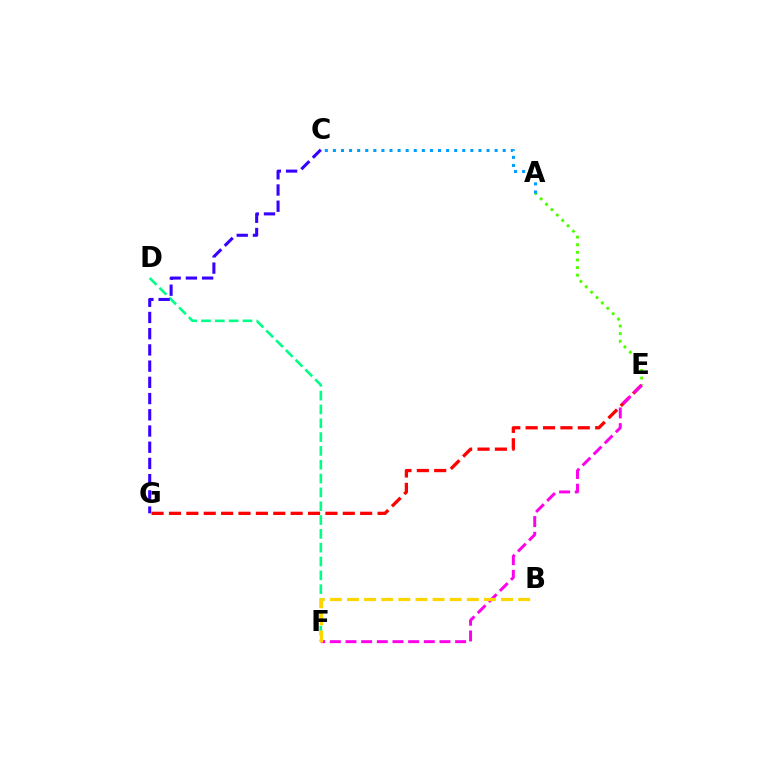{('A', 'E'): [{'color': '#4fff00', 'line_style': 'dotted', 'thickness': 2.07}], ('D', 'F'): [{'color': '#00ff86', 'line_style': 'dashed', 'thickness': 1.88}], ('E', 'G'): [{'color': '#ff0000', 'line_style': 'dashed', 'thickness': 2.36}], ('C', 'G'): [{'color': '#3700ff', 'line_style': 'dashed', 'thickness': 2.2}], ('E', 'F'): [{'color': '#ff00ed', 'line_style': 'dashed', 'thickness': 2.13}], ('B', 'F'): [{'color': '#ffd500', 'line_style': 'dashed', 'thickness': 2.33}], ('A', 'C'): [{'color': '#009eff', 'line_style': 'dotted', 'thickness': 2.2}]}